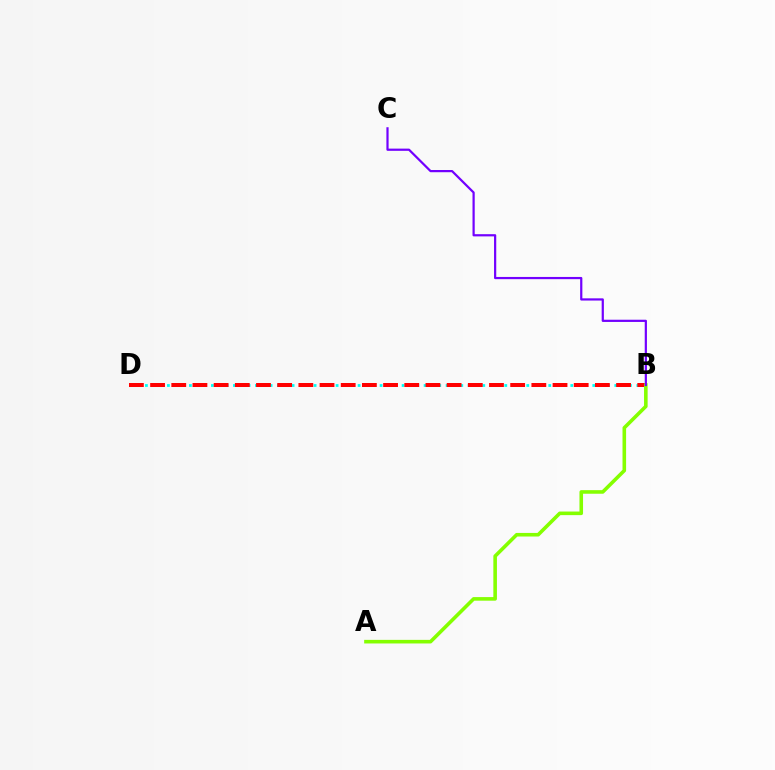{('B', 'D'): [{'color': '#00fff6', 'line_style': 'dotted', 'thickness': 1.99}, {'color': '#ff0000', 'line_style': 'dashed', 'thickness': 2.88}], ('A', 'B'): [{'color': '#84ff00', 'line_style': 'solid', 'thickness': 2.58}], ('B', 'C'): [{'color': '#7200ff', 'line_style': 'solid', 'thickness': 1.59}]}